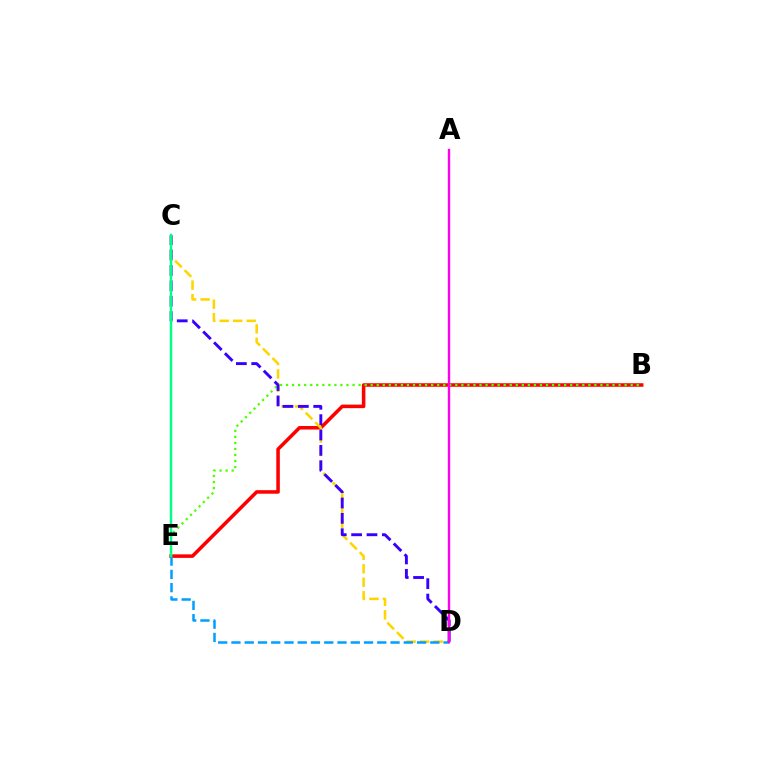{('B', 'E'): [{'color': '#ff0000', 'line_style': 'solid', 'thickness': 2.55}, {'color': '#4fff00', 'line_style': 'dotted', 'thickness': 1.64}], ('C', 'D'): [{'color': '#ffd500', 'line_style': 'dashed', 'thickness': 1.83}, {'color': '#3700ff', 'line_style': 'dashed', 'thickness': 2.09}], ('D', 'E'): [{'color': '#009eff', 'line_style': 'dashed', 'thickness': 1.8}], ('C', 'E'): [{'color': '#00ff86', 'line_style': 'solid', 'thickness': 1.76}], ('A', 'D'): [{'color': '#ff00ed', 'line_style': 'solid', 'thickness': 1.71}]}